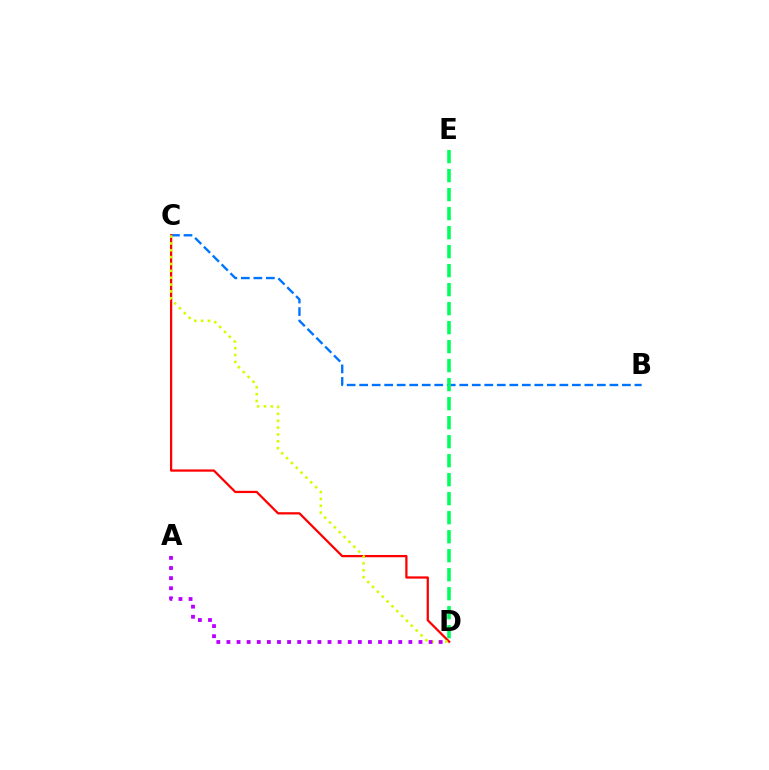{('B', 'C'): [{'color': '#0074ff', 'line_style': 'dashed', 'thickness': 1.7}], ('C', 'D'): [{'color': '#ff0000', 'line_style': 'solid', 'thickness': 1.62}, {'color': '#d1ff00', 'line_style': 'dotted', 'thickness': 1.86}], ('D', 'E'): [{'color': '#00ff5c', 'line_style': 'dashed', 'thickness': 2.58}], ('A', 'D'): [{'color': '#b900ff', 'line_style': 'dotted', 'thickness': 2.75}]}